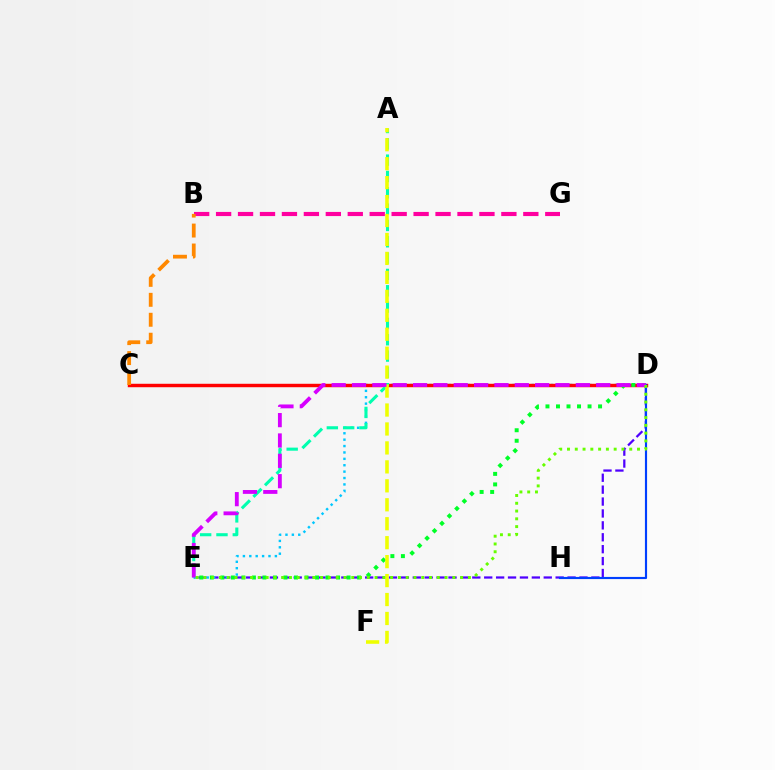{('D', 'E'): [{'color': '#4f00ff', 'line_style': 'dashed', 'thickness': 1.62}, {'color': '#00c7ff', 'line_style': 'dotted', 'thickness': 1.74}, {'color': '#00ff27', 'line_style': 'dotted', 'thickness': 2.86}, {'color': '#d600ff', 'line_style': 'dashed', 'thickness': 2.76}, {'color': '#66ff00', 'line_style': 'dotted', 'thickness': 2.11}], ('C', 'D'): [{'color': '#ff0000', 'line_style': 'solid', 'thickness': 2.47}], ('D', 'H'): [{'color': '#003fff', 'line_style': 'solid', 'thickness': 1.55}], ('A', 'E'): [{'color': '#00ffaf', 'line_style': 'dashed', 'thickness': 2.22}], ('A', 'F'): [{'color': '#eeff00', 'line_style': 'dashed', 'thickness': 2.57}], ('B', 'G'): [{'color': '#ff00a0', 'line_style': 'dashed', 'thickness': 2.98}], ('B', 'C'): [{'color': '#ff8800', 'line_style': 'dashed', 'thickness': 2.71}]}